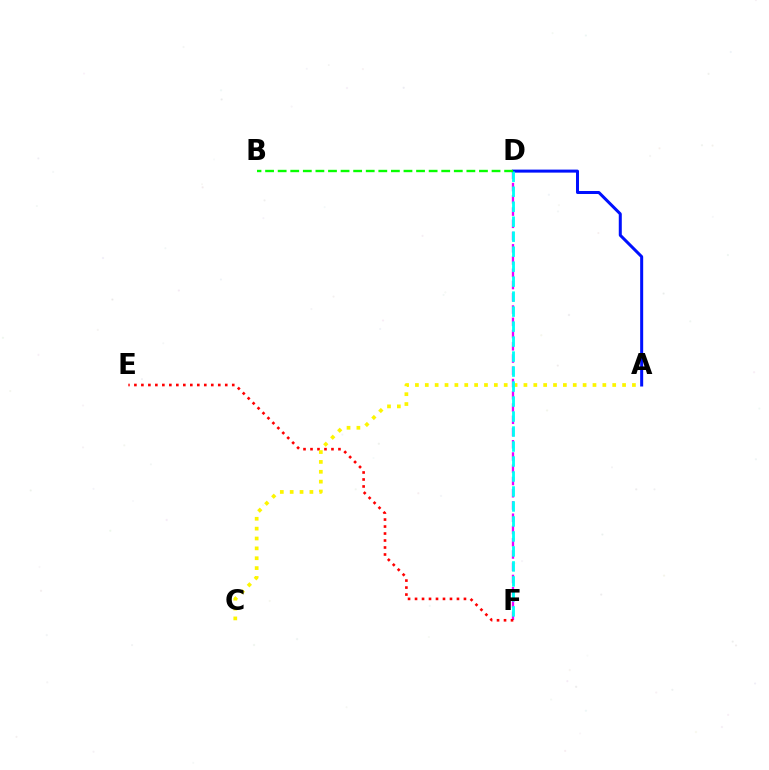{('D', 'F'): [{'color': '#ee00ff', 'line_style': 'dashed', 'thickness': 1.66}, {'color': '#00fff6', 'line_style': 'dashed', 'thickness': 2.04}], ('E', 'F'): [{'color': '#ff0000', 'line_style': 'dotted', 'thickness': 1.9}], ('A', 'D'): [{'color': '#0010ff', 'line_style': 'solid', 'thickness': 2.17}], ('A', 'C'): [{'color': '#fcf500', 'line_style': 'dotted', 'thickness': 2.68}], ('B', 'D'): [{'color': '#08ff00', 'line_style': 'dashed', 'thickness': 1.71}]}